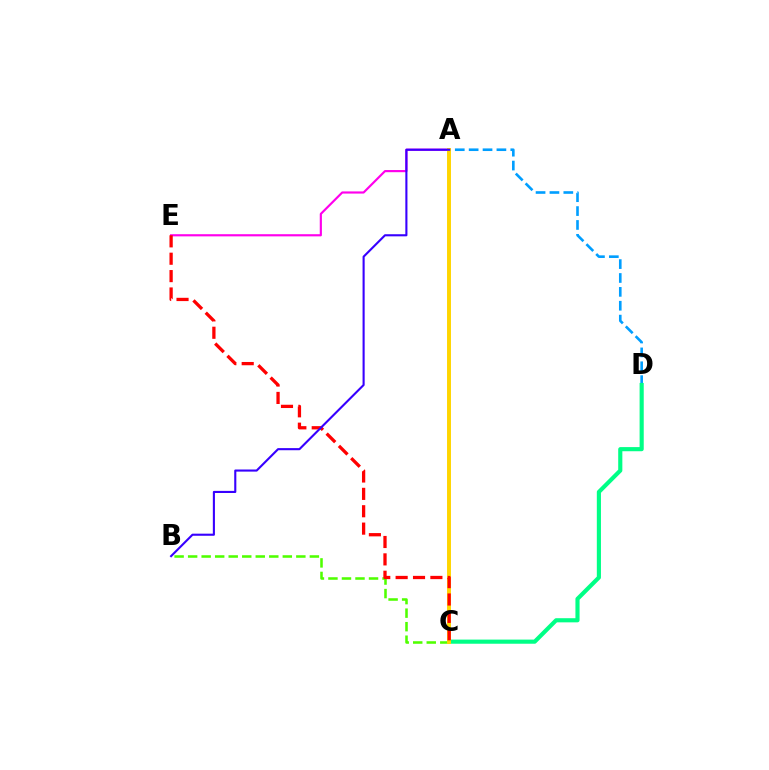{('B', 'C'): [{'color': '#4fff00', 'line_style': 'dashed', 'thickness': 1.84}], ('A', 'E'): [{'color': '#ff00ed', 'line_style': 'solid', 'thickness': 1.56}], ('A', 'D'): [{'color': '#009eff', 'line_style': 'dashed', 'thickness': 1.89}], ('C', 'D'): [{'color': '#00ff86', 'line_style': 'solid', 'thickness': 2.98}], ('A', 'C'): [{'color': '#ffd500', 'line_style': 'solid', 'thickness': 2.84}], ('C', 'E'): [{'color': '#ff0000', 'line_style': 'dashed', 'thickness': 2.36}], ('A', 'B'): [{'color': '#3700ff', 'line_style': 'solid', 'thickness': 1.52}]}